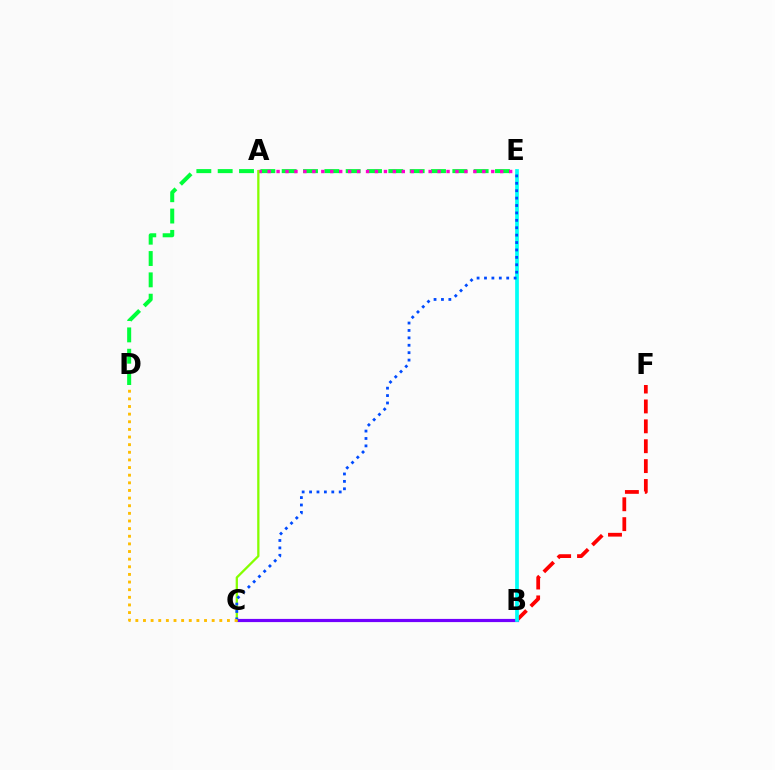{('D', 'E'): [{'color': '#00ff39', 'line_style': 'dashed', 'thickness': 2.9}], ('B', 'F'): [{'color': '#ff0000', 'line_style': 'dashed', 'thickness': 2.7}], ('A', 'E'): [{'color': '#ff00cf', 'line_style': 'dotted', 'thickness': 2.43}], ('B', 'C'): [{'color': '#7200ff', 'line_style': 'solid', 'thickness': 2.29}], ('A', 'C'): [{'color': '#84ff00', 'line_style': 'solid', 'thickness': 1.64}], ('B', 'E'): [{'color': '#00fff6', 'line_style': 'solid', 'thickness': 2.67}], ('C', 'E'): [{'color': '#004bff', 'line_style': 'dotted', 'thickness': 2.01}], ('C', 'D'): [{'color': '#ffbd00', 'line_style': 'dotted', 'thickness': 2.07}]}